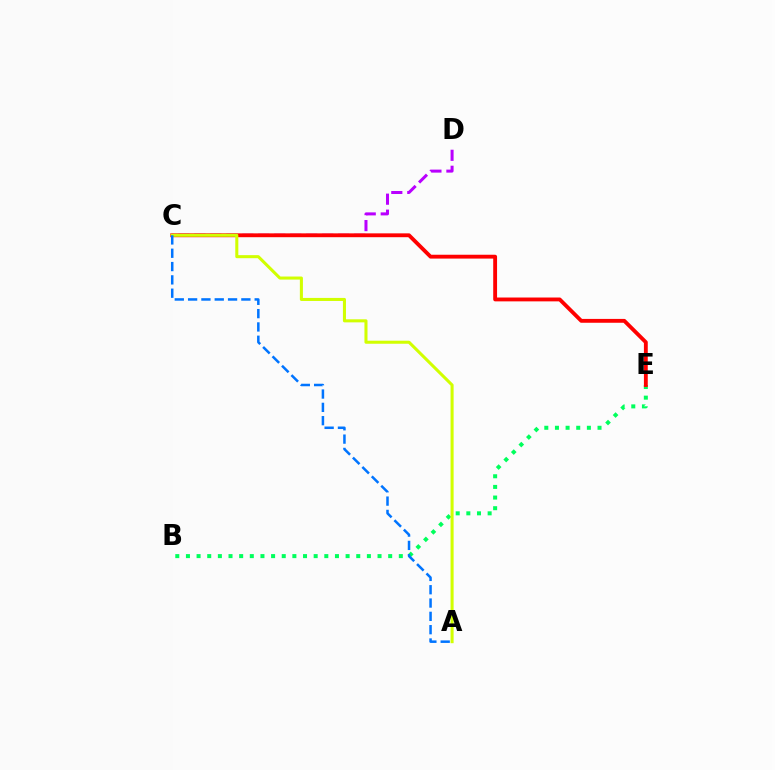{('B', 'E'): [{'color': '#00ff5c', 'line_style': 'dotted', 'thickness': 2.89}], ('C', 'D'): [{'color': '#b900ff', 'line_style': 'dashed', 'thickness': 2.17}], ('C', 'E'): [{'color': '#ff0000', 'line_style': 'solid', 'thickness': 2.77}], ('A', 'C'): [{'color': '#d1ff00', 'line_style': 'solid', 'thickness': 2.2}, {'color': '#0074ff', 'line_style': 'dashed', 'thickness': 1.81}]}